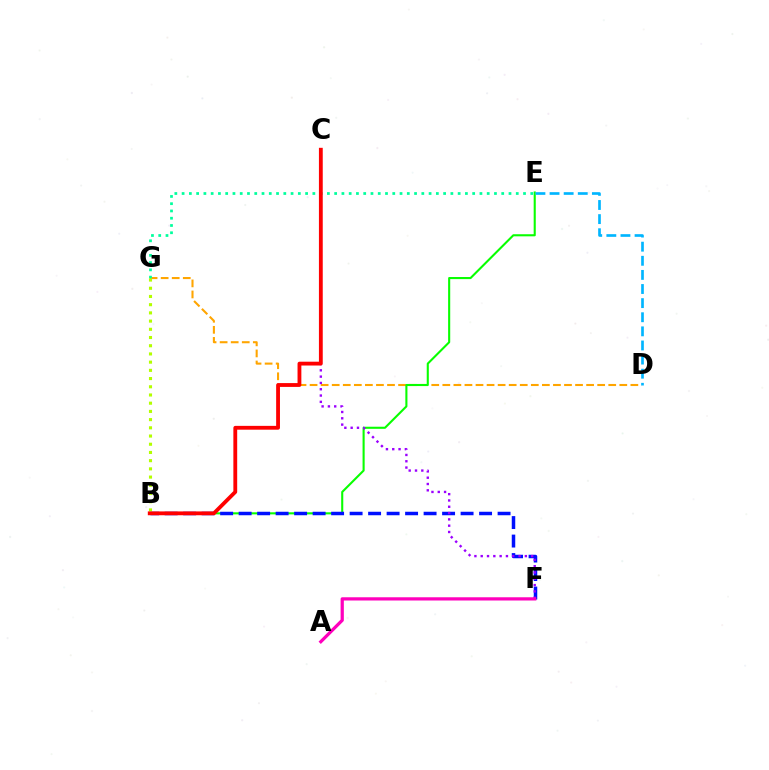{('D', 'G'): [{'color': '#ffa500', 'line_style': 'dashed', 'thickness': 1.5}], ('B', 'E'): [{'color': '#08ff00', 'line_style': 'solid', 'thickness': 1.51}], ('B', 'F'): [{'color': '#0010ff', 'line_style': 'dashed', 'thickness': 2.51}], ('C', 'F'): [{'color': '#9b00ff', 'line_style': 'dotted', 'thickness': 1.71}], ('E', 'G'): [{'color': '#00ff9d', 'line_style': 'dotted', 'thickness': 1.97}], ('B', 'G'): [{'color': '#b3ff00', 'line_style': 'dotted', 'thickness': 2.23}], ('A', 'F'): [{'color': '#ff00bd', 'line_style': 'solid', 'thickness': 2.33}], ('B', 'C'): [{'color': '#ff0000', 'line_style': 'solid', 'thickness': 2.75}], ('D', 'E'): [{'color': '#00b5ff', 'line_style': 'dashed', 'thickness': 1.92}]}